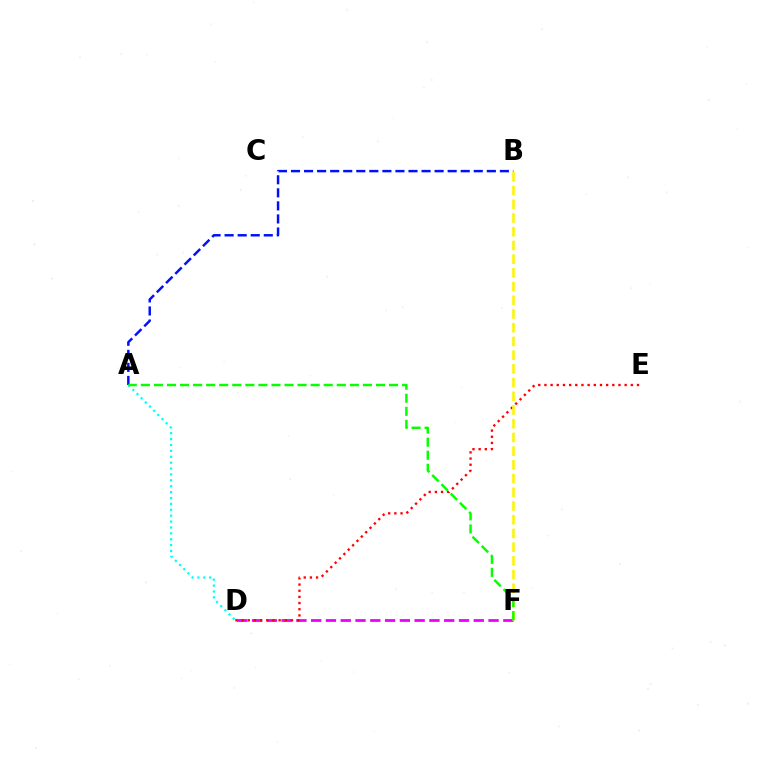{('A', 'B'): [{'color': '#0010ff', 'line_style': 'dashed', 'thickness': 1.77}], ('A', 'D'): [{'color': '#00fff6', 'line_style': 'dotted', 'thickness': 1.6}], ('D', 'F'): [{'color': '#ee00ff', 'line_style': 'dashed', 'thickness': 2.01}], ('D', 'E'): [{'color': '#ff0000', 'line_style': 'dotted', 'thickness': 1.68}], ('B', 'F'): [{'color': '#fcf500', 'line_style': 'dashed', 'thickness': 1.86}], ('A', 'F'): [{'color': '#08ff00', 'line_style': 'dashed', 'thickness': 1.77}]}